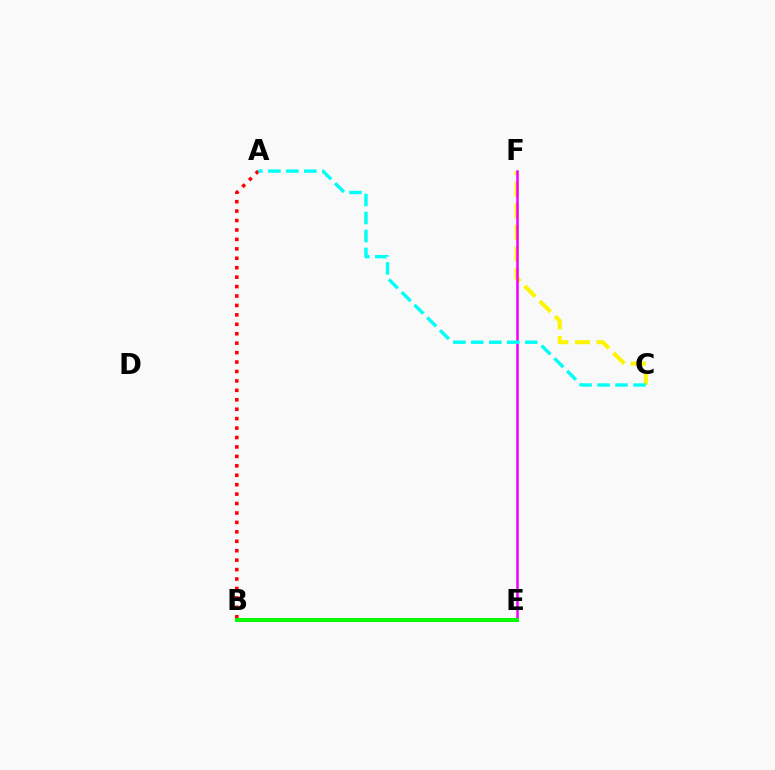{('A', 'B'): [{'color': '#ff0000', 'line_style': 'dotted', 'thickness': 2.56}], ('C', 'F'): [{'color': '#fcf500', 'line_style': 'dashed', 'thickness': 2.92}], ('E', 'F'): [{'color': '#ee00ff', 'line_style': 'solid', 'thickness': 1.81}], ('B', 'E'): [{'color': '#0010ff', 'line_style': 'solid', 'thickness': 2.55}, {'color': '#08ff00', 'line_style': 'solid', 'thickness': 2.79}], ('A', 'C'): [{'color': '#00fff6', 'line_style': 'dashed', 'thickness': 2.44}]}